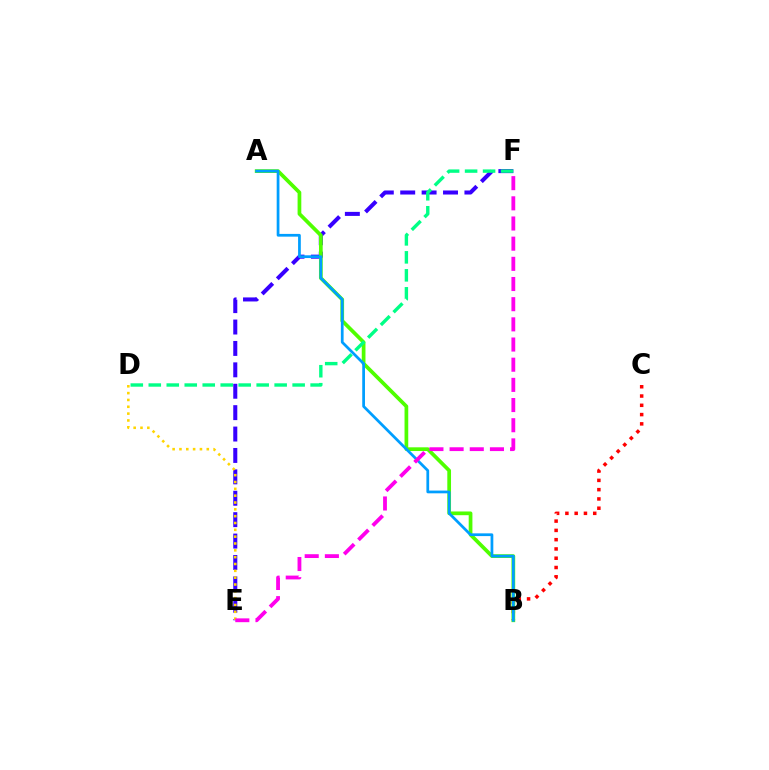{('E', 'F'): [{'color': '#3700ff', 'line_style': 'dashed', 'thickness': 2.91}, {'color': '#ff00ed', 'line_style': 'dashed', 'thickness': 2.74}], ('B', 'C'): [{'color': '#ff0000', 'line_style': 'dotted', 'thickness': 2.52}], ('A', 'B'): [{'color': '#4fff00', 'line_style': 'solid', 'thickness': 2.68}, {'color': '#009eff', 'line_style': 'solid', 'thickness': 1.98}], ('D', 'F'): [{'color': '#00ff86', 'line_style': 'dashed', 'thickness': 2.44}], ('D', 'E'): [{'color': '#ffd500', 'line_style': 'dotted', 'thickness': 1.86}]}